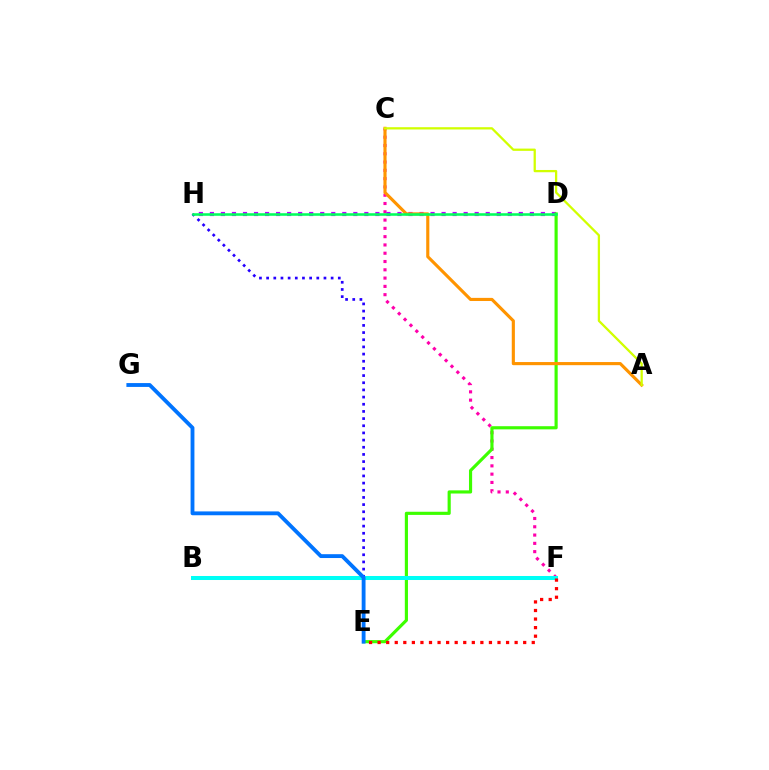{('C', 'F'): [{'color': '#ff00ac', 'line_style': 'dotted', 'thickness': 2.25}], ('D', 'H'): [{'color': '#b900ff', 'line_style': 'dotted', 'thickness': 3.0}, {'color': '#00ff5c', 'line_style': 'solid', 'thickness': 1.85}], ('D', 'E'): [{'color': '#3dff00', 'line_style': 'solid', 'thickness': 2.27}], ('E', 'H'): [{'color': '#2500ff', 'line_style': 'dotted', 'thickness': 1.95}], ('B', 'F'): [{'color': '#00fff6', 'line_style': 'solid', 'thickness': 2.89}], ('E', 'F'): [{'color': '#ff0000', 'line_style': 'dotted', 'thickness': 2.33}], ('E', 'G'): [{'color': '#0074ff', 'line_style': 'solid', 'thickness': 2.77}], ('A', 'C'): [{'color': '#ff9400', 'line_style': 'solid', 'thickness': 2.26}, {'color': '#d1ff00', 'line_style': 'solid', 'thickness': 1.63}]}